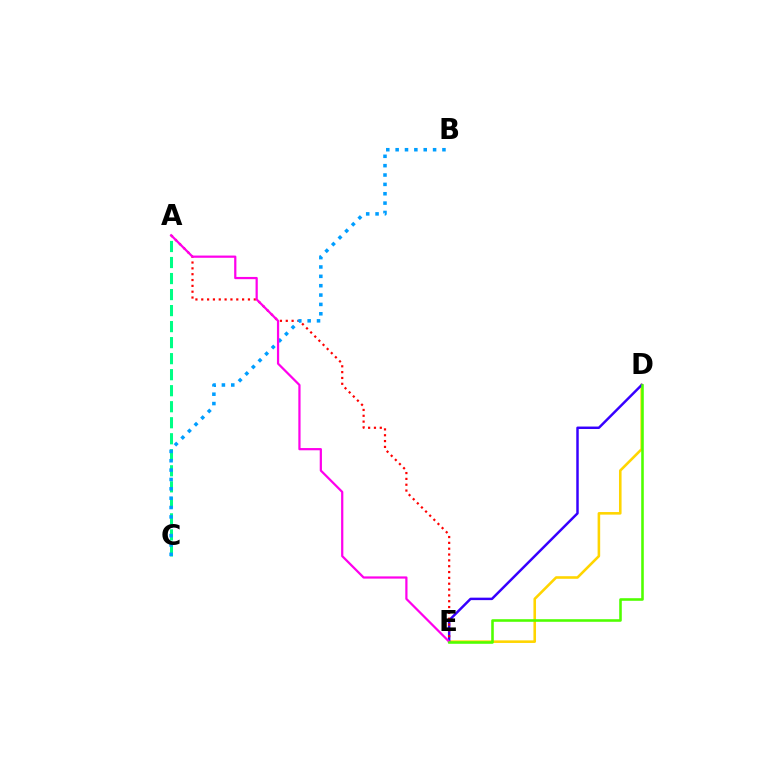{('A', 'C'): [{'color': '#00ff86', 'line_style': 'dashed', 'thickness': 2.18}], ('D', 'E'): [{'color': '#ffd500', 'line_style': 'solid', 'thickness': 1.86}, {'color': '#3700ff', 'line_style': 'solid', 'thickness': 1.78}, {'color': '#4fff00', 'line_style': 'solid', 'thickness': 1.86}], ('A', 'E'): [{'color': '#ff0000', 'line_style': 'dotted', 'thickness': 1.59}, {'color': '#ff00ed', 'line_style': 'solid', 'thickness': 1.6}], ('B', 'C'): [{'color': '#009eff', 'line_style': 'dotted', 'thickness': 2.54}]}